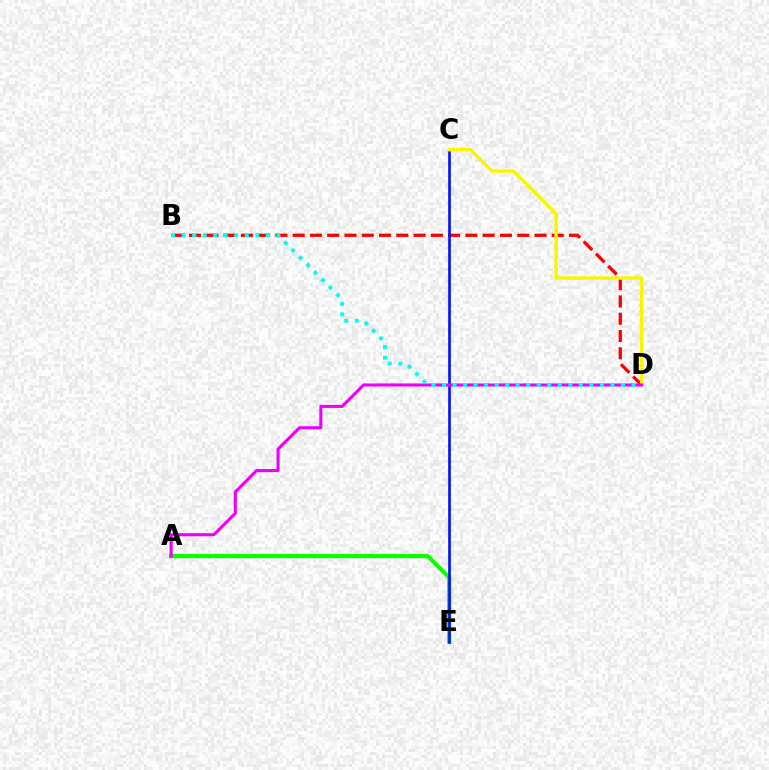{('B', 'D'): [{'color': '#ff0000', 'line_style': 'dashed', 'thickness': 2.35}, {'color': '#00fff6', 'line_style': 'dotted', 'thickness': 2.86}], ('A', 'E'): [{'color': '#08ff00', 'line_style': 'solid', 'thickness': 2.99}], ('C', 'E'): [{'color': '#0010ff', 'line_style': 'solid', 'thickness': 1.89}], ('C', 'D'): [{'color': '#fcf500', 'line_style': 'solid', 'thickness': 2.47}], ('A', 'D'): [{'color': '#ee00ff', 'line_style': 'solid', 'thickness': 2.22}]}